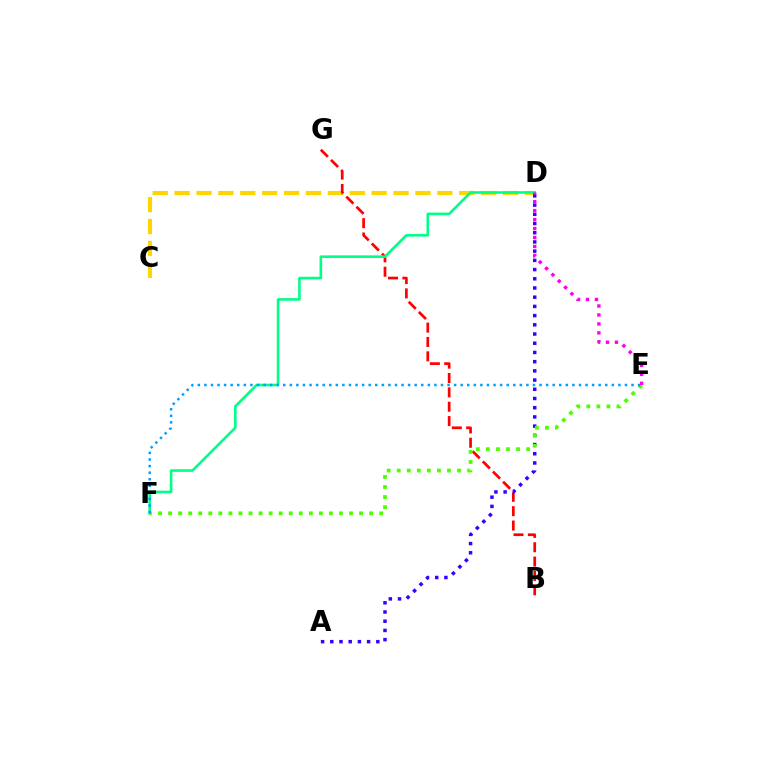{('C', 'D'): [{'color': '#ffd500', 'line_style': 'dashed', 'thickness': 2.97}], ('B', 'G'): [{'color': '#ff0000', 'line_style': 'dashed', 'thickness': 1.95}], ('A', 'D'): [{'color': '#3700ff', 'line_style': 'dotted', 'thickness': 2.5}], ('D', 'F'): [{'color': '#00ff86', 'line_style': 'solid', 'thickness': 1.89}], ('E', 'F'): [{'color': '#4fff00', 'line_style': 'dotted', 'thickness': 2.73}, {'color': '#009eff', 'line_style': 'dotted', 'thickness': 1.79}], ('D', 'E'): [{'color': '#ff00ed', 'line_style': 'dotted', 'thickness': 2.44}]}